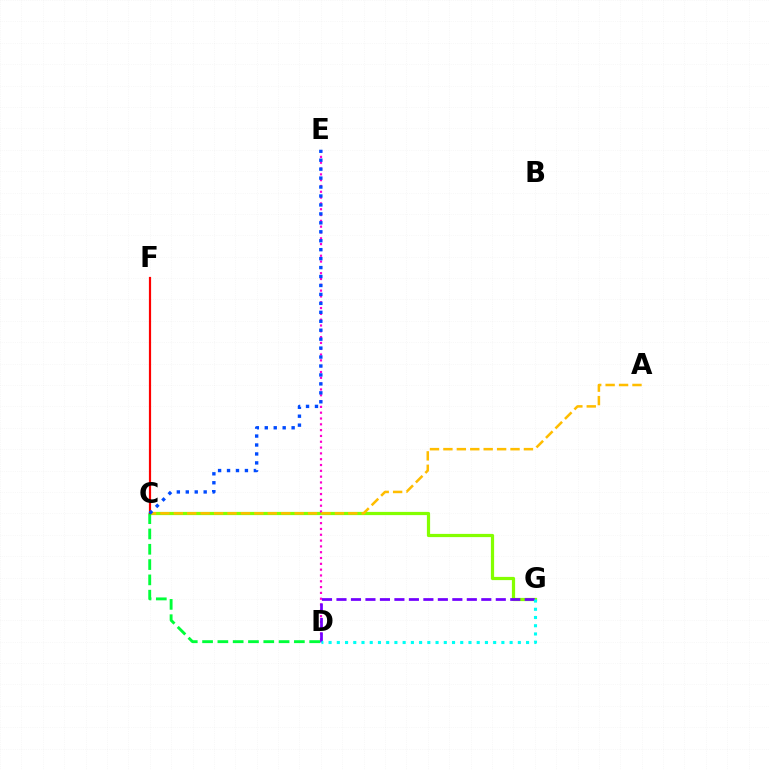{('C', 'G'): [{'color': '#84ff00', 'line_style': 'solid', 'thickness': 2.32}], ('D', 'E'): [{'color': '#ff00cf', 'line_style': 'dotted', 'thickness': 1.58}], ('A', 'C'): [{'color': '#ffbd00', 'line_style': 'dashed', 'thickness': 1.82}], ('C', 'D'): [{'color': '#00ff39', 'line_style': 'dashed', 'thickness': 2.08}], ('D', 'G'): [{'color': '#7200ff', 'line_style': 'dashed', 'thickness': 1.97}, {'color': '#00fff6', 'line_style': 'dotted', 'thickness': 2.24}], ('C', 'F'): [{'color': '#ff0000', 'line_style': 'solid', 'thickness': 1.58}], ('C', 'E'): [{'color': '#004bff', 'line_style': 'dotted', 'thickness': 2.43}]}